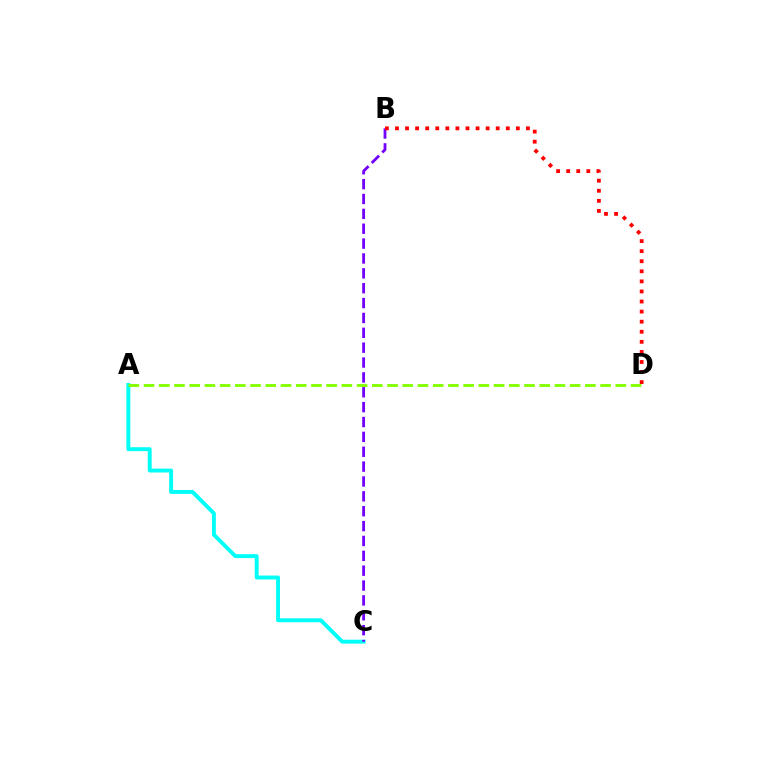{('A', 'C'): [{'color': '#00fff6', 'line_style': 'solid', 'thickness': 2.81}], ('B', 'C'): [{'color': '#7200ff', 'line_style': 'dashed', 'thickness': 2.02}], ('B', 'D'): [{'color': '#ff0000', 'line_style': 'dotted', 'thickness': 2.74}], ('A', 'D'): [{'color': '#84ff00', 'line_style': 'dashed', 'thickness': 2.07}]}